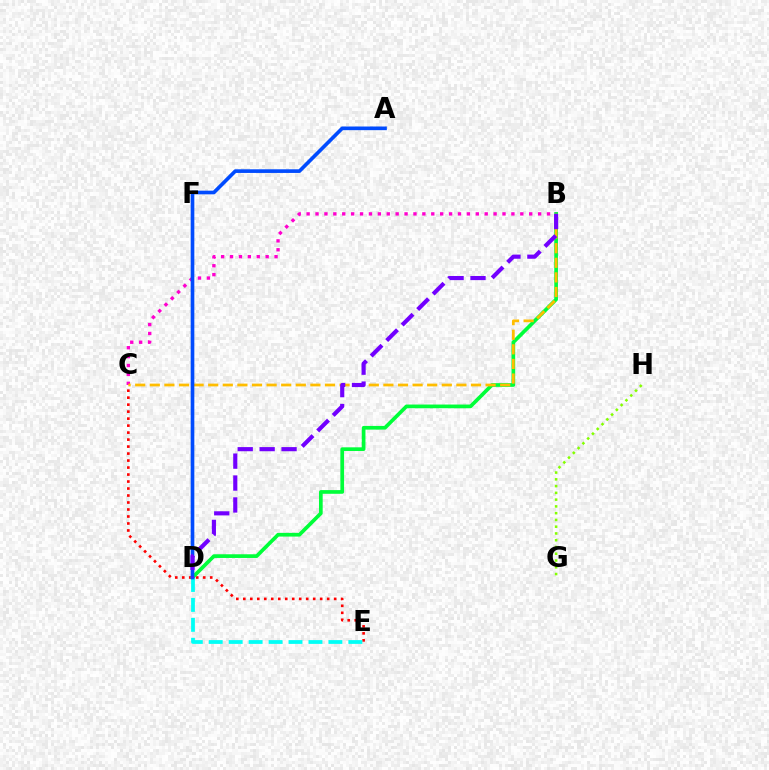{('C', 'E'): [{'color': '#ff0000', 'line_style': 'dotted', 'thickness': 1.9}], ('B', 'D'): [{'color': '#00ff39', 'line_style': 'solid', 'thickness': 2.66}, {'color': '#7200ff', 'line_style': 'dashed', 'thickness': 2.98}], ('B', 'C'): [{'color': '#ff00cf', 'line_style': 'dotted', 'thickness': 2.42}, {'color': '#ffbd00', 'line_style': 'dashed', 'thickness': 1.98}], ('D', 'E'): [{'color': '#00fff6', 'line_style': 'dashed', 'thickness': 2.71}], ('A', 'D'): [{'color': '#004bff', 'line_style': 'solid', 'thickness': 2.63}], ('G', 'H'): [{'color': '#84ff00', 'line_style': 'dotted', 'thickness': 1.84}]}